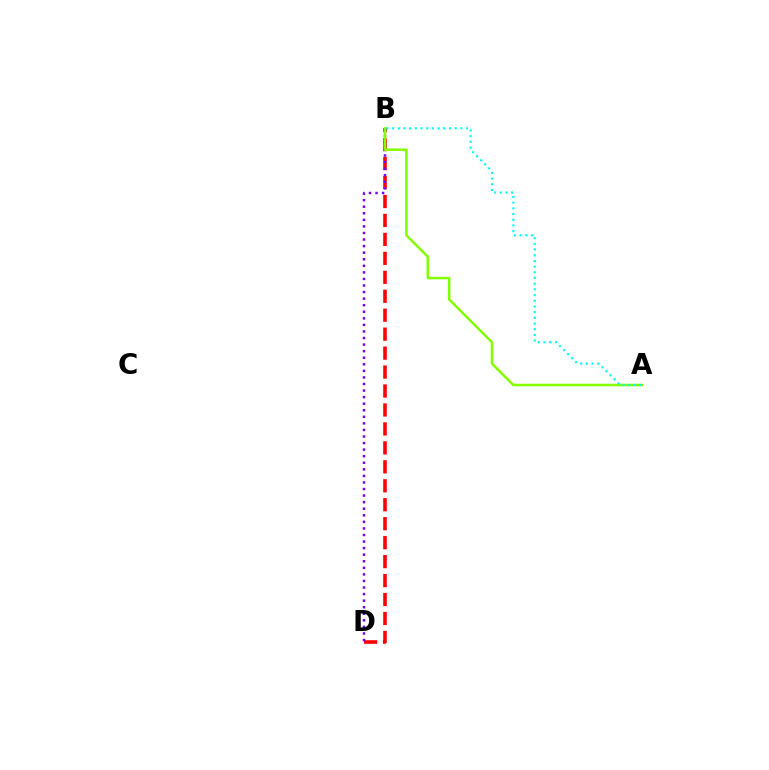{('B', 'D'): [{'color': '#ff0000', 'line_style': 'dashed', 'thickness': 2.57}, {'color': '#7200ff', 'line_style': 'dotted', 'thickness': 1.78}], ('A', 'B'): [{'color': '#84ff00', 'line_style': 'solid', 'thickness': 1.82}, {'color': '#00fff6', 'line_style': 'dotted', 'thickness': 1.55}]}